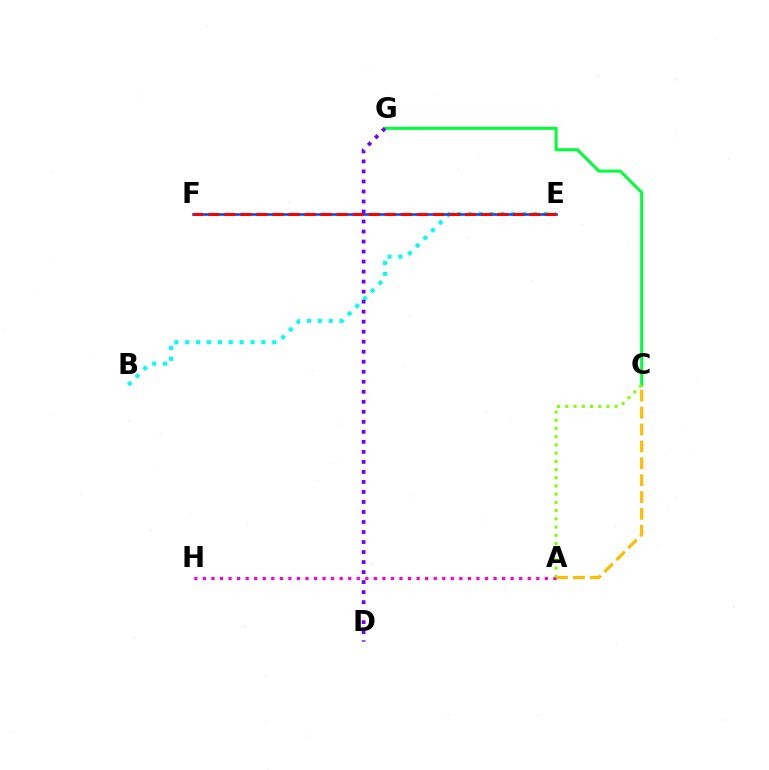{('A', 'C'): [{'color': '#ffbd00', 'line_style': 'dashed', 'thickness': 2.29}, {'color': '#84ff00', 'line_style': 'dotted', 'thickness': 2.23}], ('A', 'H'): [{'color': '#ff00cf', 'line_style': 'dotted', 'thickness': 2.32}], ('B', 'E'): [{'color': '#00fff6', 'line_style': 'dotted', 'thickness': 2.96}], ('C', 'G'): [{'color': '#00ff39', 'line_style': 'solid', 'thickness': 2.19}], ('E', 'F'): [{'color': '#004bff', 'line_style': 'solid', 'thickness': 1.87}, {'color': '#ff0000', 'line_style': 'dashed', 'thickness': 2.18}], ('D', 'G'): [{'color': '#7200ff', 'line_style': 'dotted', 'thickness': 2.72}]}